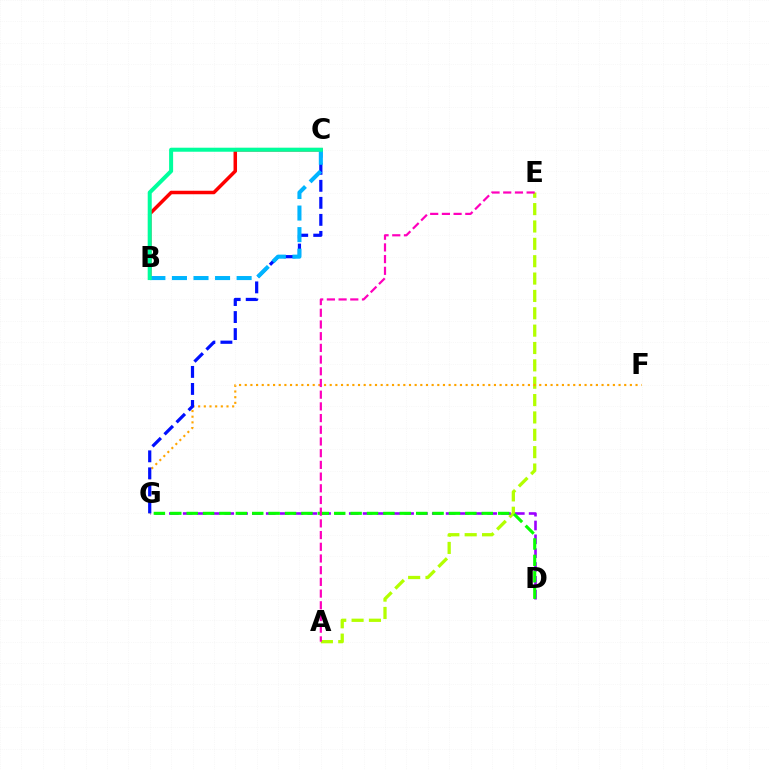{('A', 'E'): [{'color': '#b3ff00', 'line_style': 'dashed', 'thickness': 2.36}, {'color': '#ff00bd', 'line_style': 'dashed', 'thickness': 1.59}], ('D', 'G'): [{'color': '#9b00ff', 'line_style': 'dashed', 'thickness': 1.88}, {'color': '#08ff00', 'line_style': 'dashed', 'thickness': 2.23}], ('B', 'C'): [{'color': '#ff0000', 'line_style': 'solid', 'thickness': 2.52}, {'color': '#00b5ff', 'line_style': 'dashed', 'thickness': 2.93}, {'color': '#00ff9d', 'line_style': 'solid', 'thickness': 2.89}], ('F', 'G'): [{'color': '#ffa500', 'line_style': 'dotted', 'thickness': 1.54}], ('C', 'G'): [{'color': '#0010ff', 'line_style': 'dashed', 'thickness': 2.31}]}